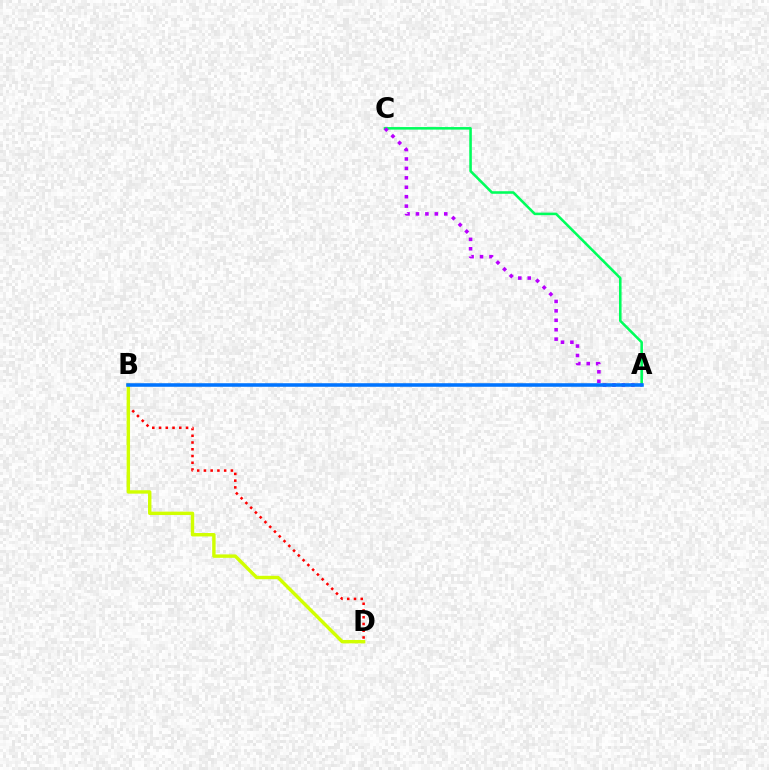{('A', 'C'): [{'color': '#00ff5c', 'line_style': 'solid', 'thickness': 1.84}, {'color': '#b900ff', 'line_style': 'dotted', 'thickness': 2.56}], ('B', 'D'): [{'color': '#ff0000', 'line_style': 'dotted', 'thickness': 1.83}, {'color': '#d1ff00', 'line_style': 'solid', 'thickness': 2.45}], ('A', 'B'): [{'color': '#0074ff', 'line_style': 'solid', 'thickness': 2.56}]}